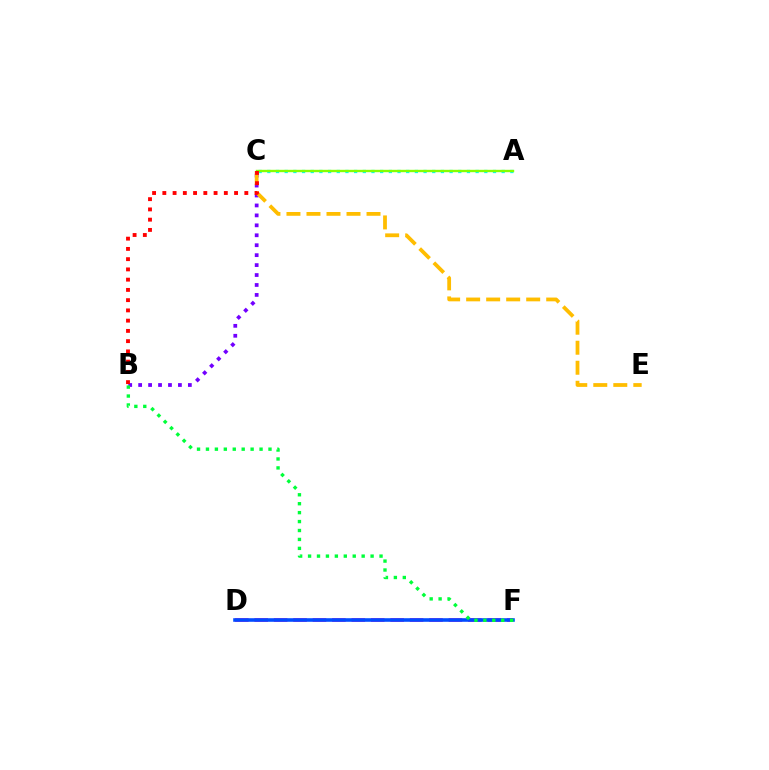{('D', 'F'): [{'color': '#ff00cf', 'line_style': 'dashed', 'thickness': 2.64}, {'color': '#004bff', 'line_style': 'solid', 'thickness': 2.58}], ('A', 'C'): [{'color': '#00fff6', 'line_style': 'dotted', 'thickness': 2.36}, {'color': '#84ff00', 'line_style': 'solid', 'thickness': 1.72}], ('B', 'C'): [{'color': '#7200ff', 'line_style': 'dotted', 'thickness': 2.7}, {'color': '#ff0000', 'line_style': 'dotted', 'thickness': 2.78}], ('C', 'E'): [{'color': '#ffbd00', 'line_style': 'dashed', 'thickness': 2.72}], ('B', 'F'): [{'color': '#00ff39', 'line_style': 'dotted', 'thickness': 2.43}]}